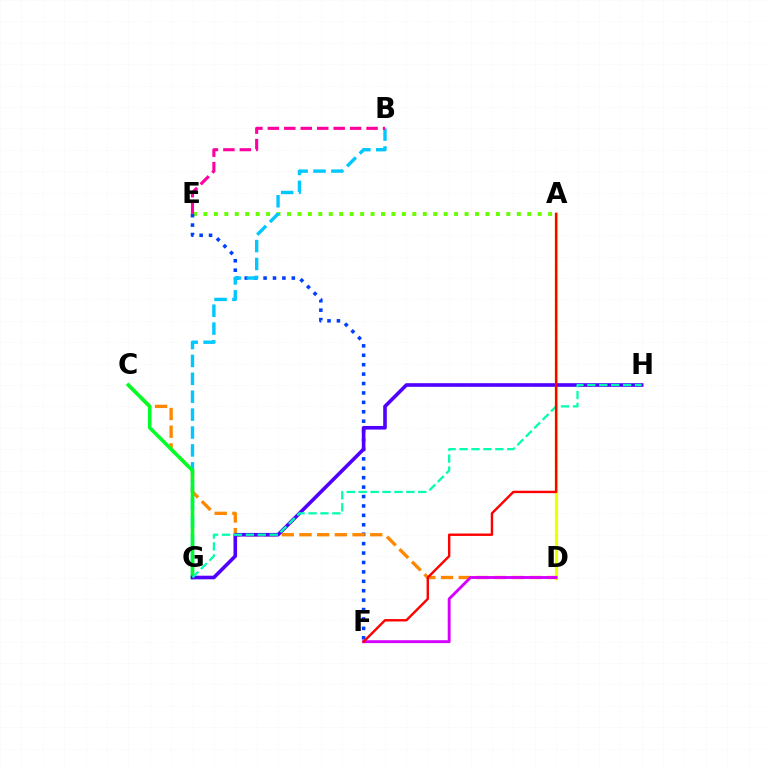{('A', 'E'): [{'color': '#66ff00', 'line_style': 'dotted', 'thickness': 2.84}], ('E', 'F'): [{'color': '#003fff', 'line_style': 'dotted', 'thickness': 2.56}], ('A', 'D'): [{'color': '#eeff00', 'line_style': 'solid', 'thickness': 2.33}], ('B', 'G'): [{'color': '#00c7ff', 'line_style': 'dashed', 'thickness': 2.43}], ('C', 'D'): [{'color': '#ff8800', 'line_style': 'dashed', 'thickness': 2.4}], ('D', 'F'): [{'color': '#d600ff', 'line_style': 'solid', 'thickness': 2.08}], ('C', 'G'): [{'color': '#00ff27', 'line_style': 'solid', 'thickness': 2.57}], ('G', 'H'): [{'color': '#4f00ff', 'line_style': 'solid', 'thickness': 2.6}, {'color': '#00ffaf', 'line_style': 'dashed', 'thickness': 1.62}], ('A', 'F'): [{'color': '#ff0000', 'line_style': 'solid', 'thickness': 1.73}], ('B', 'E'): [{'color': '#ff00a0', 'line_style': 'dashed', 'thickness': 2.24}]}